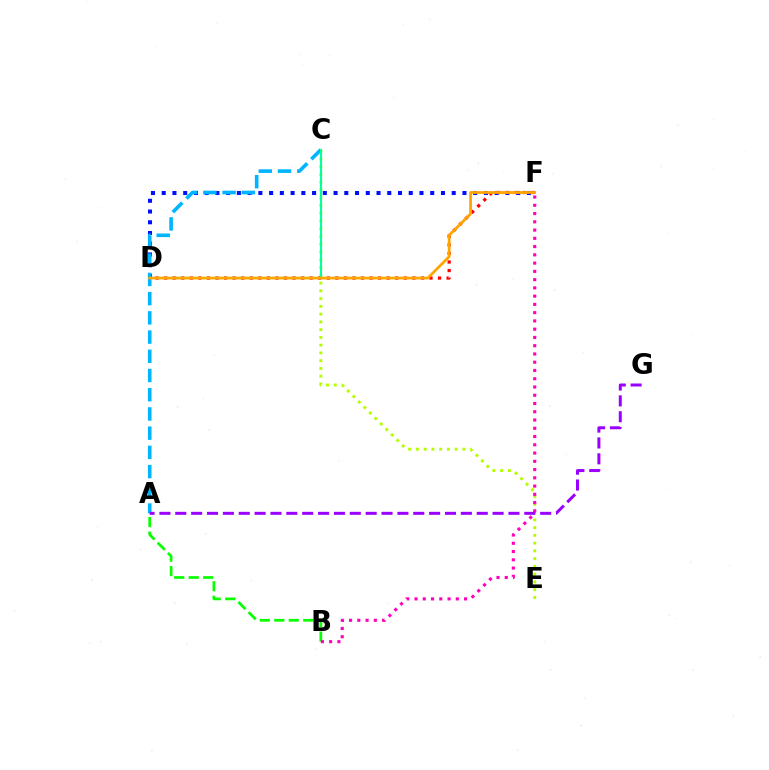{('C', 'E'): [{'color': '#b3ff00', 'line_style': 'dotted', 'thickness': 2.11}], ('D', 'F'): [{'color': '#0010ff', 'line_style': 'dotted', 'thickness': 2.92}, {'color': '#ff0000', 'line_style': 'dotted', 'thickness': 2.33}, {'color': '#ffa500', 'line_style': 'solid', 'thickness': 1.97}], ('A', 'B'): [{'color': '#08ff00', 'line_style': 'dashed', 'thickness': 1.97}], ('A', 'C'): [{'color': '#00b5ff', 'line_style': 'dashed', 'thickness': 2.61}], ('B', 'F'): [{'color': '#ff00bd', 'line_style': 'dotted', 'thickness': 2.24}], ('A', 'G'): [{'color': '#9b00ff', 'line_style': 'dashed', 'thickness': 2.16}], ('C', 'D'): [{'color': '#00ff9d', 'line_style': 'solid', 'thickness': 1.52}]}